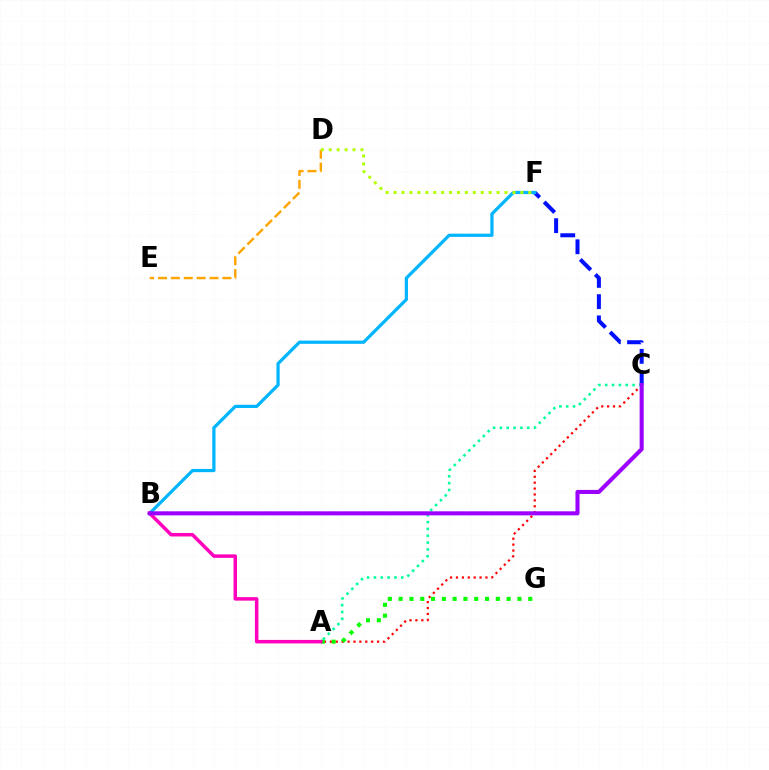{('C', 'F'): [{'color': '#0010ff', 'line_style': 'dashed', 'thickness': 2.89}], ('B', 'F'): [{'color': '#00b5ff', 'line_style': 'solid', 'thickness': 2.32}], ('A', 'C'): [{'color': '#ff0000', 'line_style': 'dotted', 'thickness': 1.6}, {'color': '#00ff9d', 'line_style': 'dotted', 'thickness': 1.86}], ('A', 'G'): [{'color': '#08ff00', 'line_style': 'dotted', 'thickness': 2.93}], ('D', 'E'): [{'color': '#ffa500', 'line_style': 'dashed', 'thickness': 1.75}], ('A', 'B'): [{'color': '#ff00bd', 'line_style': 'solid', 'thickness': 2.52}], ('D', 'F'): [{'color': '#b3ff00', 'line_style': 'dotted', 'thickness': 2.15}], ('B', 'C'): [{'color': '#9b00ff', 'line_style': 'solid', 'thickness': 2.92}]}